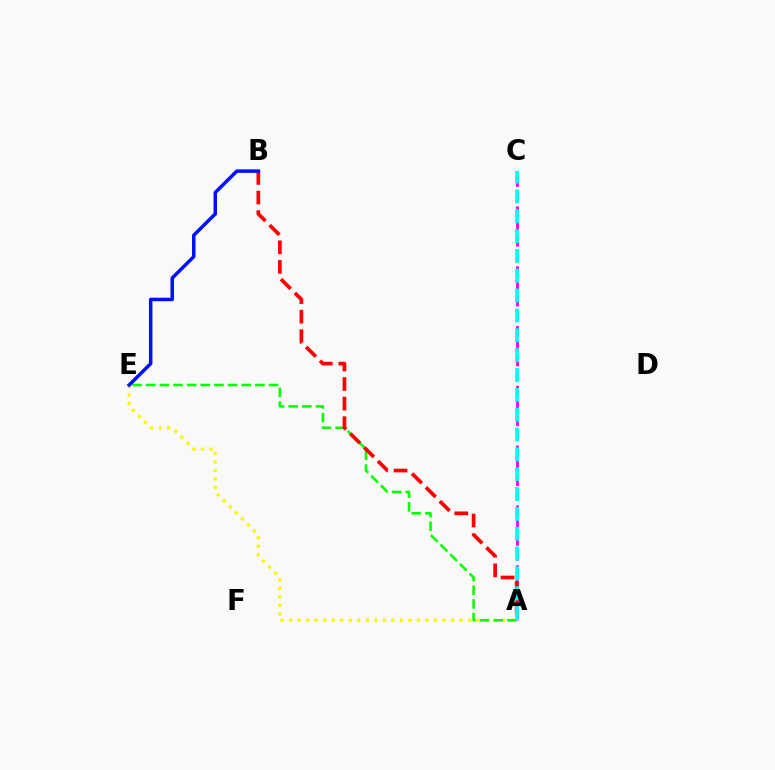{('A', 'E'): [{'color': '#fcf500', 'line_style': 'dotted', 'thickness': 2.31}, {'color': '#08ff00', 'line_style': 'dashed', 'thickness': 1.86}], ('A', 'C'): [{'color': '#ee00ff', 'line_style': 'dashed', 'thickness': 2.03}, {'color': '#00fff6', 'line_style': 'dashed', 'thickness': 2.7}], ('A', 'B'): [{'color': '#ff0000', 'line_style': 'dashed', 'thickness': 2.66}], ('B', 'E'): [{'color': '#0010ff', 'line_style': 'solid', 'thickness': 2.51}]}